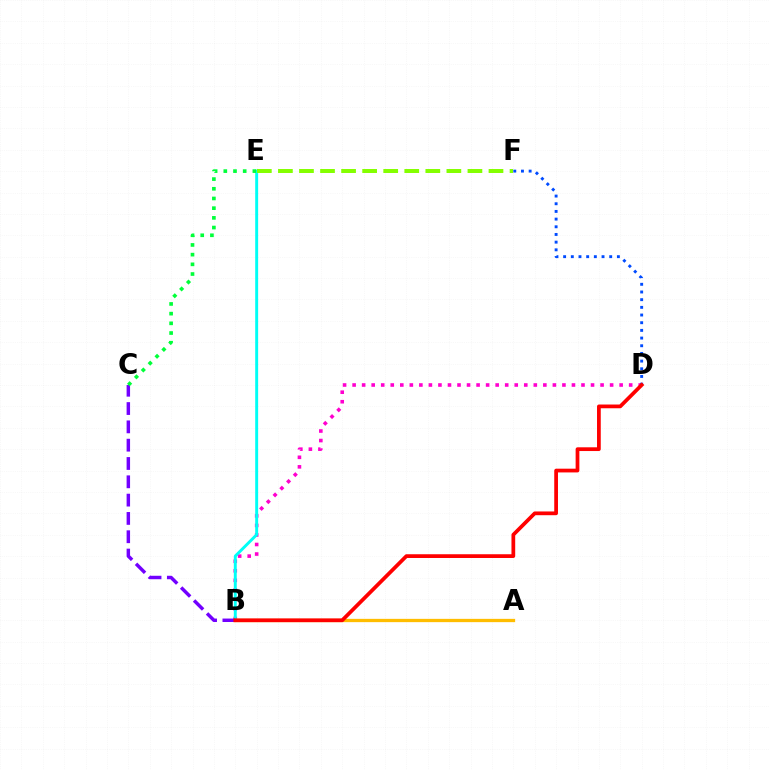{('B', 'D'): [{'color': '#ff00cf', 'line_style': 'dotted', 'thickness': 2.59}, {'color': '#ff0000', 'line_style': 'solid', 'thickness': 2.69}], ('B', 'E'): [{'color': '#00fff6', 'line_style': 'solid', 'thickness': 2.12}], ('A', 'B'): [{'color': '#ffbd00', 'line_style': 'solid', 'thickness': 2.37}], ('D', 'F'): [{'color': '#004bff', 'line_style': 'dotted', 'thickness': 2.09}], ('E', 'F'): [{'color': '#84ff00', 'line_style': 'dashed', 'thickness': 2.86}], ('B', 'C'): [{'color': '#7200ff', 'line_style': 'dashed', 'thickness': 2.49}], ('C', 'E'): [{'color': '#00ff39', 'line_style': 'dotted', 'thickness': 2.63}]}